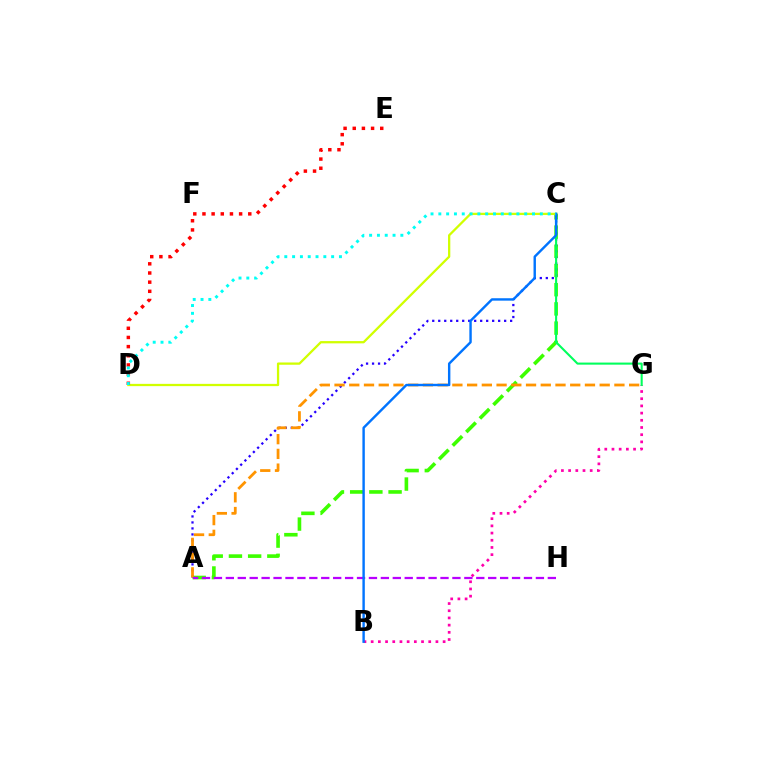{('A', 'C'): [{'color': '#3dff00', 'line_style': 'dashed', 'thickness': 2.61}, {'color': '#2500ff', 'line_style': 'dotted', 'thickness': 1.63}], ('C', 'D'): [{'color': '#d1ff00', 'line_style': 'solid', 'thickness': 1.64}, {'color': '#00fff6', 'line_style': 'dotted', 'thickness': 2.12}], ('D', 'E'): [{'color': '#ff0000', 'line_style': 'dotted', 'thickness': 2.49}], ('A', 'G'): [{'color': '#ff9400', 'line_style': 'dashed', 'thickness': 2.0}], ('A', 'H'): [{'color': '#b900ff', 'line_style': 'dashed', 'thickness': 1.62}], ('B', 'G'): [{'color': '#ff00ac', 'line_style': 'dotted', 'thickness': 1.95}], ('C', 'G'): [{'color': '#00ff5c', 'line_style': 'solid', 'thickness': 1.5}], ('B', 'C'): [{'color': '#0074ff', 'line_style': 'solid', 'thickness': 1.74}]}